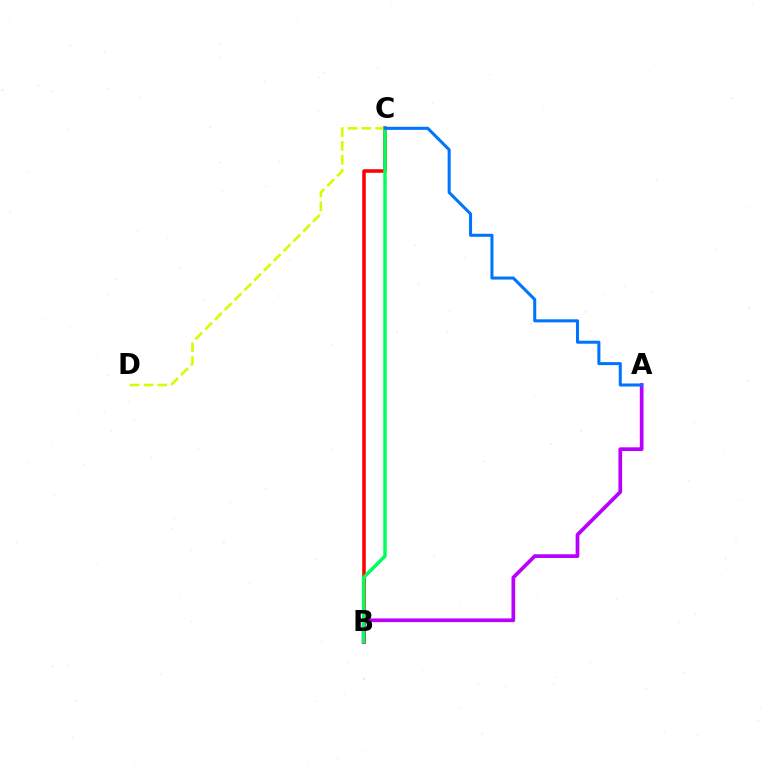{('B', 'C'): [{'color': '#ff0000', 'line_style': 'solid', 'thickness': 2.55}, {'color': '#00ff5c', 'line_style': 'solid', 'thickness': 2.5}], ('A', 'B'): [{'color': '#b900ff', 'line_style': 'solid', 'thickness': 2.67}], ('C', 'D'): [{'color': '#d1ff00', 'line_style': 'dashed', 'thickness': 1.88}], ('A', 'C'): [{'color': '#0074ff', 'line_style': 'solid', 'thickness': 2.19}]}